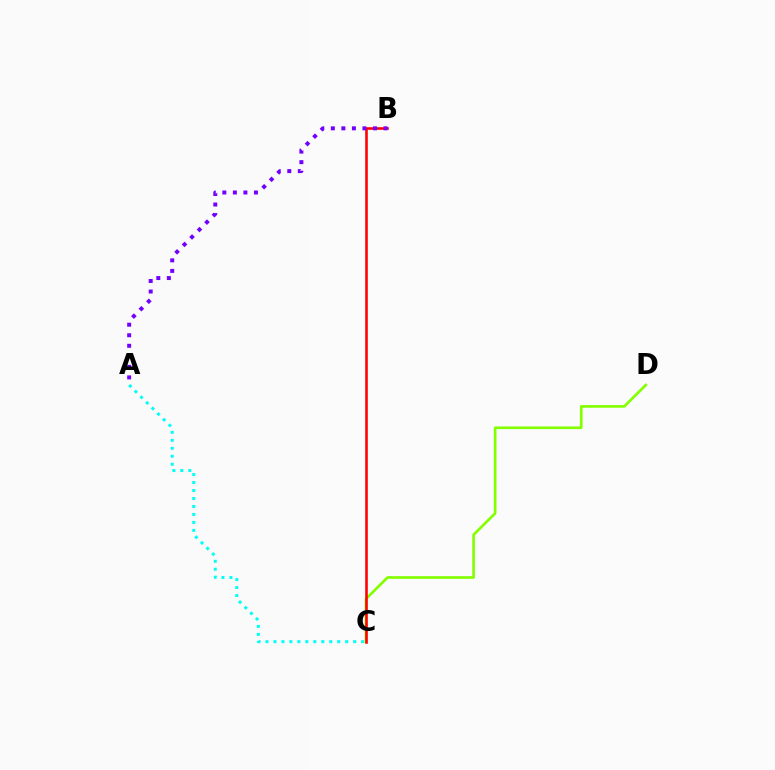{('A', 'C'): [{'color': '#00fff6', 'line_style': 'dotted', 'thickness': 2.17}], ('C', 'D'): [{'color': '#84ff00', 'line_style': 'solid', 'thickness': 1.93}], ('B', 'C'): [{'color': '#ff0000', 'line_style': 'solid', 'thickness': 1.86}], ('A', 'B'): [{'color': '#7200ff', 'line_style': 'dotted', 'thickness': 2.86}]}